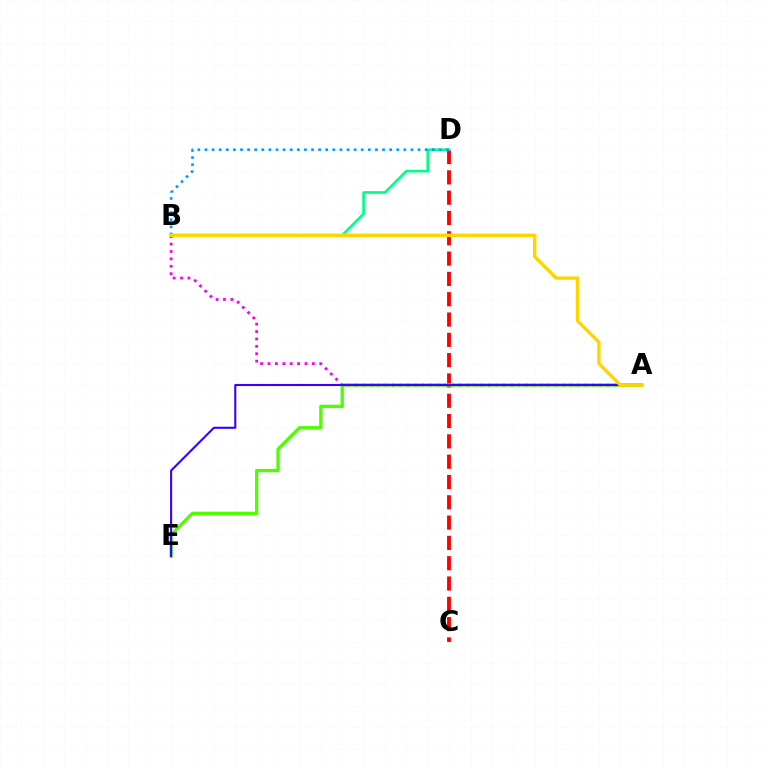{('C', 'D'): [{'color': '#ff0000', 'line_style': 'dashed', 'thickness': 2.76}], ('B', 'D'): [{'color': '#00ff86', 'line_style': 'solid', 'thickness': 1.91}, {'color': '#009eff', 'line_style': 'dotted', 'thickness': 1.93}], ('A', 'B'): [{'color': '#ff00ed', 'line_style': 'dotted', 'thickness': 2.01}, {'color': '#ffd500', 'line_style': 'solid', 'thickness': 2.43}], ('A', 'E'): [{'color': '#4fff00', 'line_style': 'solid', 'thickness': 2.39}, {'color': '#3700ff', 'line_style': 'solid', 'thickness': 1.51}]}